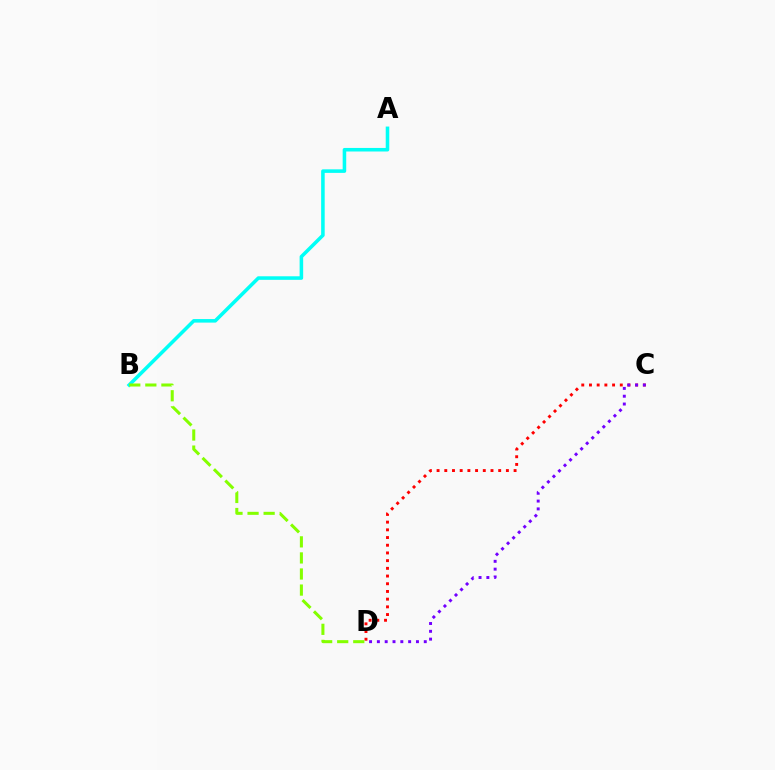{('A', 'B'): [{'color': '#00fff6', 'line_style': 'solid', 'thickness': 2.56}], ('C', 'D'): [{'color': '#ff0000', 'line_style': 'dotted', 'thickness': 2.09}, {'color': '#7200ff', 'line_style': 'dotted', 'thickness': 2.12}], ('B', 'D'): [{'color': '#84ff00', 'line_style': 'dashed', 'thickness': 2.18}]}